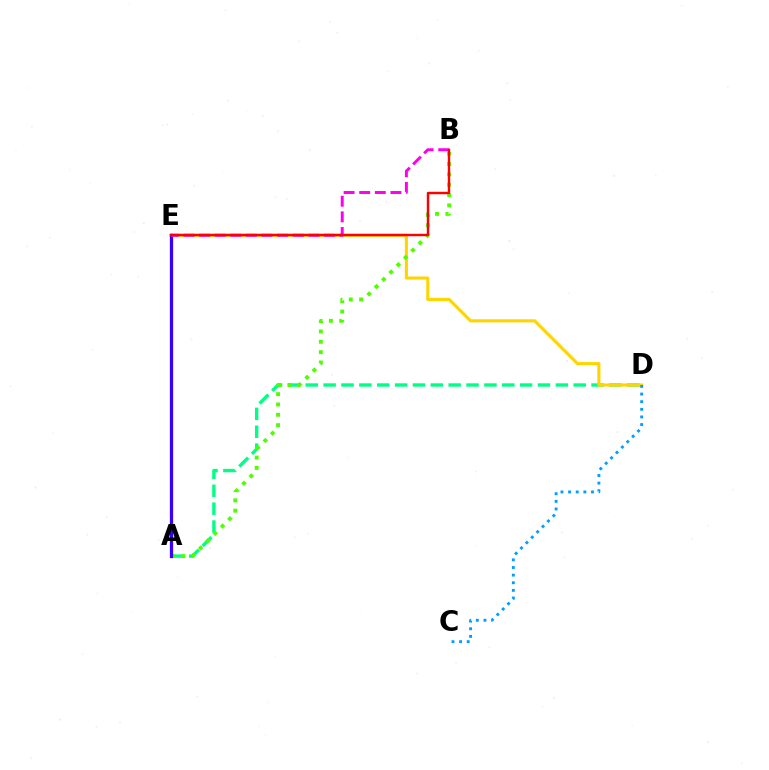{('A', 'D'): [{'color': '#00ff86', 'line_style': 'dashed', 'thickness': 2.43}], ('D', 'E'): [{'color': '#ffd500', 'line_style': 'solid', 'thickness': 2.24}], ('A', 'B'): [{'color': '#4fff00', 'line_style': 'dotted', 'thickness': 2.81}], ('C', 'D'): [{'color': '#009eff', 'line_style': 'dotted', 'thickness': 2.07}], ('A', 'E'): [{'color': '#3700ff', 'line_style': 'solid', 'thickness': 2.34}], ('B', 'E'): [{'color': '#ff00ed', 'line_style': 'dashed', 'thickness': 2.12}, {'color': '#ff0000', 'line_style': 'solid', 'thickness': 1.75}]}